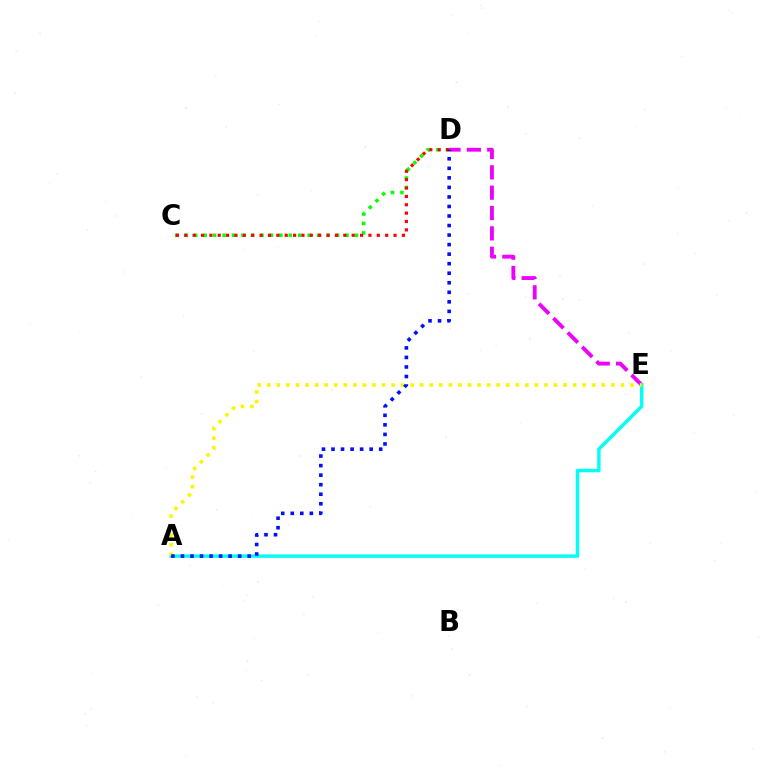{('D', 'E'): [{'color': '#ee00ff', 'line_style': 'dashed', 'thickness': 2.76}], ('A', 'E'): [{'color': '#00fff6', 'line_style': 'solid', 'thickness': 2.47}, {'color': '#fcf500', 'line_style': 'dotted', 'thickness': 2.6}], ('C', 'D'): [{'color': '#08ff00', 'line_style': 'dotted', 'thickness': 2.57}, {'color': '#ff0000', 'line_style': 'dotted', 'thickness': 2.27}], ('A', 'D'): [{'color': '#0010ff', 'line_style': 'dotted', 'thickness': 2.59}]}